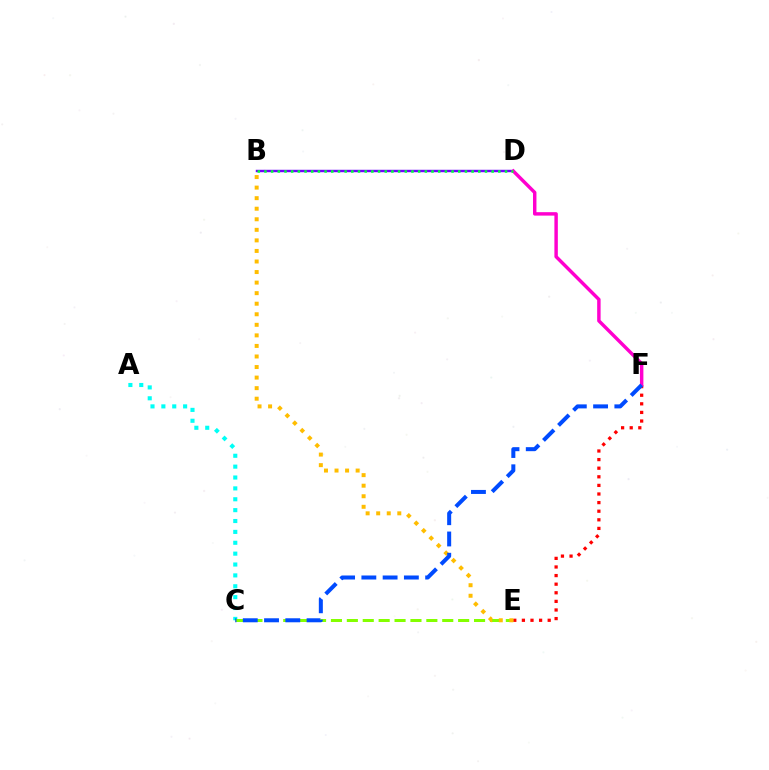{('A', 'C'): [{'color': '#00fff6', 'line_style': 'dotted', 'thickness': 2.95}], ('B', 'D'): [{'color': '#7200ff', 'line_style': 'solid', 'thickness': 1.76}, {'color': '#00ff39', 'line_style': 'dotted', 'thickness': 1.82}], ('C', 'E'): [{'color': '#84ff00', 'line_style': 'dashed', 'thickness': 2.16}], ('E', 'F'): [{'color': '#ff0000', 'line_style': 'dotted', 'thickness': 2.34}], ('D', 'F'): [{'color': '#ff00cf', 'line_style': 'solid', 'thickness': 2.48}], ('B', 'E'): [{'color': '#ffbd00', 'line_style': 'dotted', 'thickness': 2.87}], ('C', 'F'): [{'color': '#004bff', 'line_style': 'dashed', 'thickness': 2.89}]}